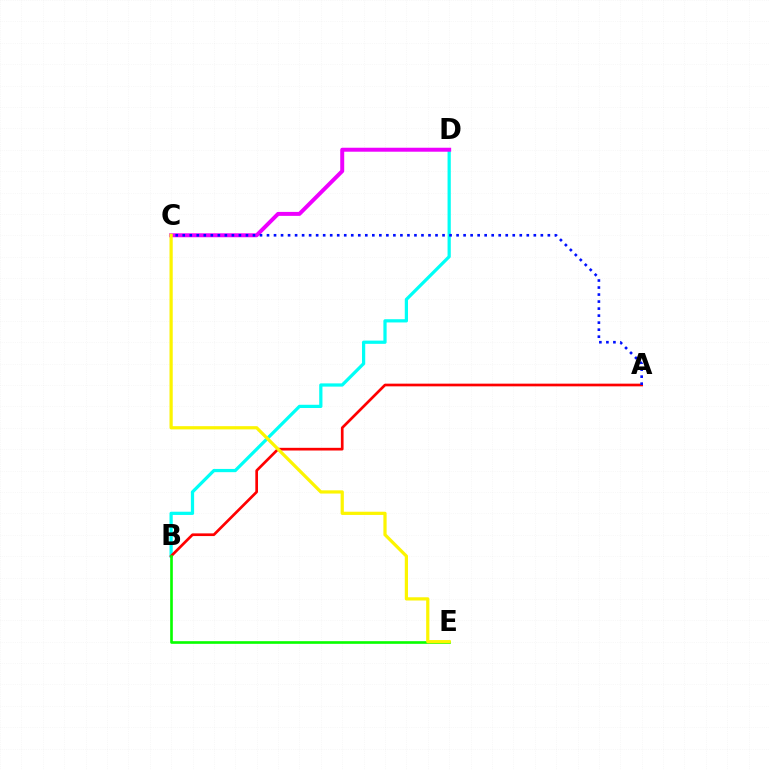{('B', 'D'): [{'color': '#00fff6', 'line_style': 'solid', 'thickness': 2.33}], ('A', 'B'): [{'color': '#ff0000', 'line_style': 'solid', 'thickness': 1.93}], ('C', 'D'): [{'color': '#ee00ff', 'line_style': 'solid', 'thickness': 2.86}], ('A', 'C'): [{'color': '#0010ff', 'line_style': 'dotted', 'thickness': 1.91}], ('B', 'E'): [{'color': '#08ff00', 'line_style': 'solid', 'thickness': 1.9}], ('C', 'E'): [{'color': '#fcf500', 'line_style': 'solid', 'thickness': 2.32}]}